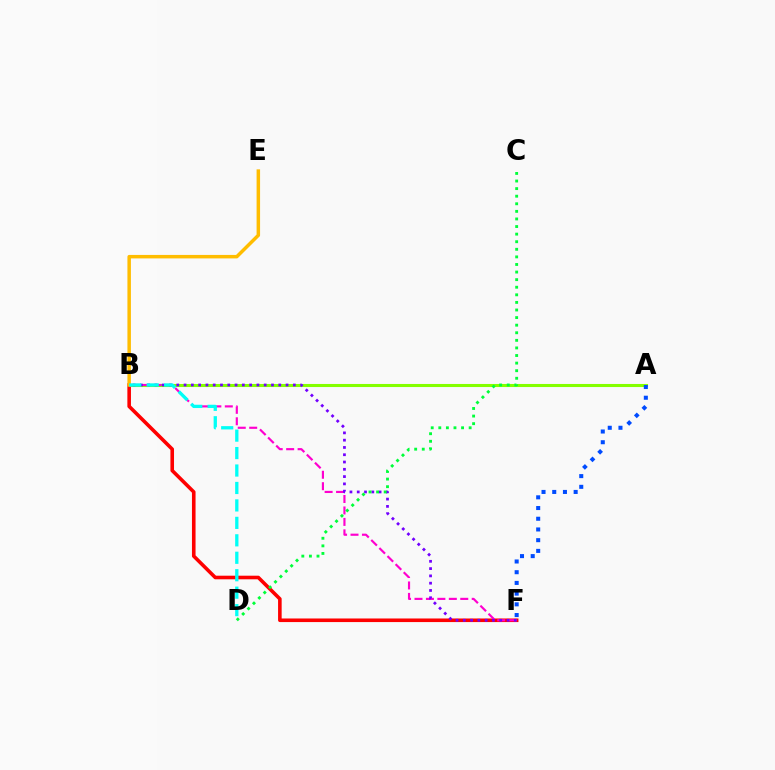{('A', 'B'): [{'color': '#84ff00', 'line_style': 'solid', 'thickness': 2.21}], ('B', 'F'): [{'color': '#ff0000', 'line_style': 'solid', 'thickness': 2.59}, {'color': '#ff00cf', 'line_style': 'dashed', 'thickness': 1.55}, {'color': '#7200ff', 'line_style': 'dotted', 'thickness': 1.98}], ('B', 'E'): [{'color': '#ffbd00', 'line_style': 'solid', 'thickness': 2.51}], ('C', 'D'): [{'color': '#00ff39', 'line_style': 'dotted', 'thickness': 2.06}], ('A', 'F'): [{'color': '#004bff', 'line_style': 'dotted', 'thickness': 2.91}], ('B', 'D'): [{'color': '#00fff6', 'line_style': 'dashed', 'thickness': 2.37}]}